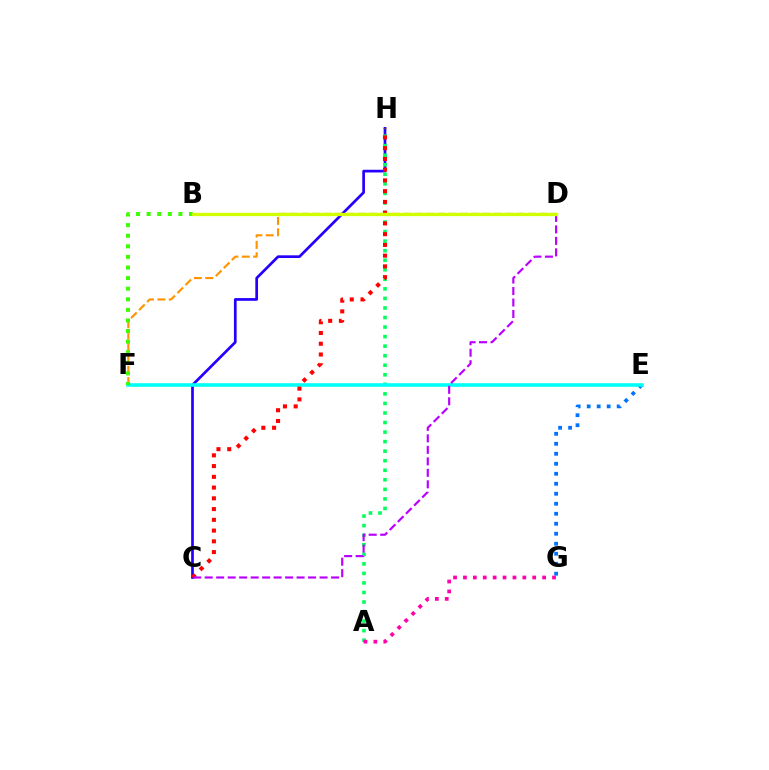{('C', 'H'): [{'color': '#2500ff', 'line_style': 'solid', 'thickness': 1.95}, {'color': '#ff0000', 'line_style': 'dotted', 'thickness': 2.92}], ('A', 'H'): [{'color': '#00ff5c', 'line_style': 'dotted', 'thickness': 2.59}], ('E', 'G'): [{'color': '#0074ff', 'line_style': 'dotted', 'thickness': 2.72}], ('E', 'F'): [{'color': '#00fff6', 'line_style': 'solid', 'thickness': 2.59}], ('D', 'F'): [{'color': '#ff9400', 'line_style': 'dashed', 'thickness': 1.54}], ('C', 'D'): [{'color': '#b900ff', 'line_style': 'dashed', 'thickness': 1.56}], ('B', 'F'): [{'color': '#3dff00', 'line_style': 'dotted', 'thickness': 2.88}], ('B', 'D'): [{'color': '#d1ff00', 'line_style': 'solid', 'thickness': 2.37}], ('A', 'G'): [{'color': '#ff00ac', 'line_style': 'dotted', 'thickness': 2.69}]}